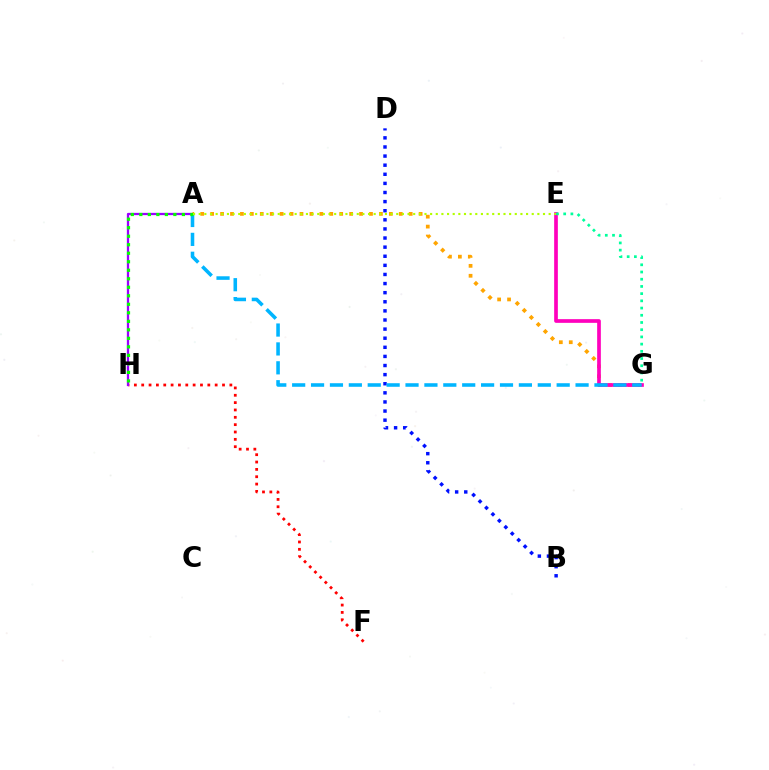{('F', 'H'): [{'color': '#ff0000', 'line_style': 'dotted', 'thickness': 2.0}], ('B', 'D'): [{'color': '#0010ff', 'line_style': 'dotted', 'thickness': 2.47}], ('A', 'H'): [{'color': '#9b00ff', 'line_style': 'solid', 'thickness': 1.63}, {'color': '#08ff00', 'line_style': 'dotted', 'thickness': 2.31}], ('A', 'G'): [{'color': '#ffa500', 'line_style': 'dotted', 'thickness': 2.7}, {'color': '#00b5ff', 'line_style': 'dashed', 'thickness': 2.57}], ('E', 'G'): [{'color': '#ff00bd', 'line_style': 'solid', 'thickness': 2.65}, {'color': '#00ff9d', 'line_style': 'dotted', 'thickness': 1.96}], ('A', 'E'): [{'color': '#b3ff00', 'line_style': 'dotted', 'thickness': 1.53}]}